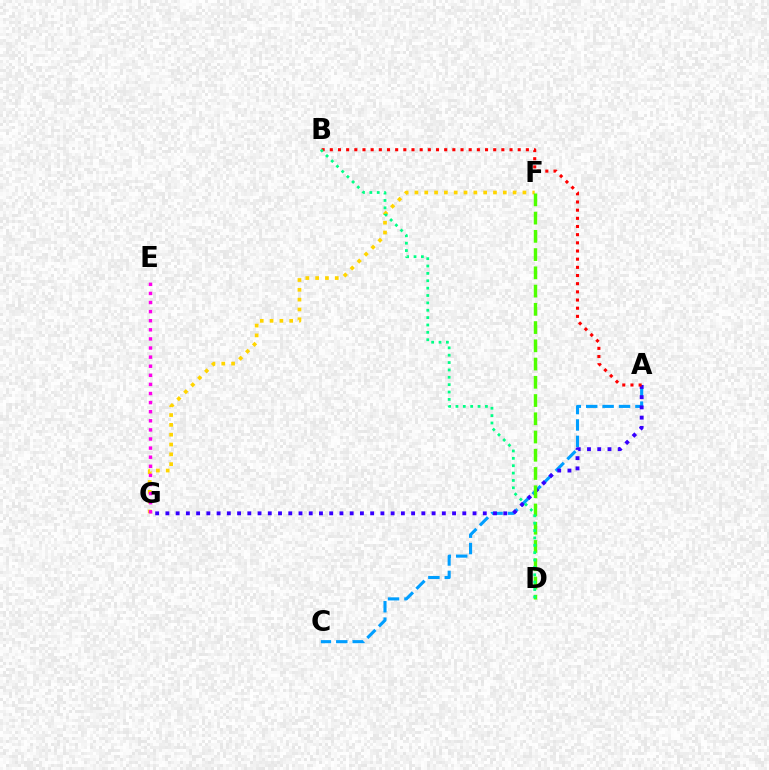{('A', 'C'): [{'color': '#009eff', 'line_style': 'dashed', 'thickness': 2.23}], ('A', 'G'): [{'color': '#3700ff', 'line_style': 'dotted', 'thickness': 2.78}], ('F', 'G'): [{'color': '#ffd500', 'line_style': 'dotted', 'thickness': 2.67}], ('A', 'B'): [{'color': '#ff0000', 'line_style': 'dotted', 'thickness': 2.22}], ('E', 'G'): [{'color': '#ff00ed', 'line_style': 'dotted', 'thickness': 2.47}], ('D', 'F'): [{'color': '#4fff00', 'line_style': 'dashed', 'thickness': 2.48}], ('B', 'D'): [{'color': '#00ff86', 'line_style': 'dotted', 'thickness': 2.0}]}